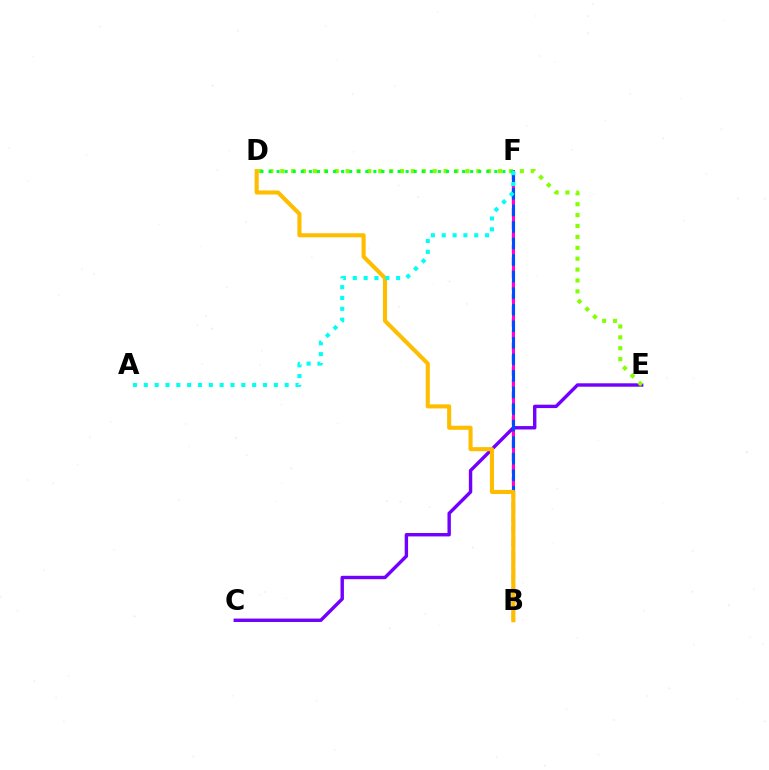{('B', 'F'): [{'color': '#ff0000', 'line_style': 'dashed', 'thickness': 1.66}, {'color': '#ff00cf', 'line_style': 'solid', 'thickness': 2.12}, {'color': '#004bff', 'line_style': 'dashed', 'thickness': 2.25}], ('C', 'E'): [{'color': '#7200ff', 'line_style': 'solid', 'thickness': 2.45}], ('D', 'E'): [{'color': '#84ff00', 'line_style': 'dotted', 'thickness': 2.96}], ('B', 'D'): [{'color': '#ffbd00', 'line_style': 'solid', 'thickness': 2.94}], ('D', 'F'): [{'color': '#00ff39', 'line_style': 'dotted', 'thickness': 2.19}], ('A', 'F'): [{'color': '#00fff6', 'line_style': 'dotted', 'thickness': 2.94}]}